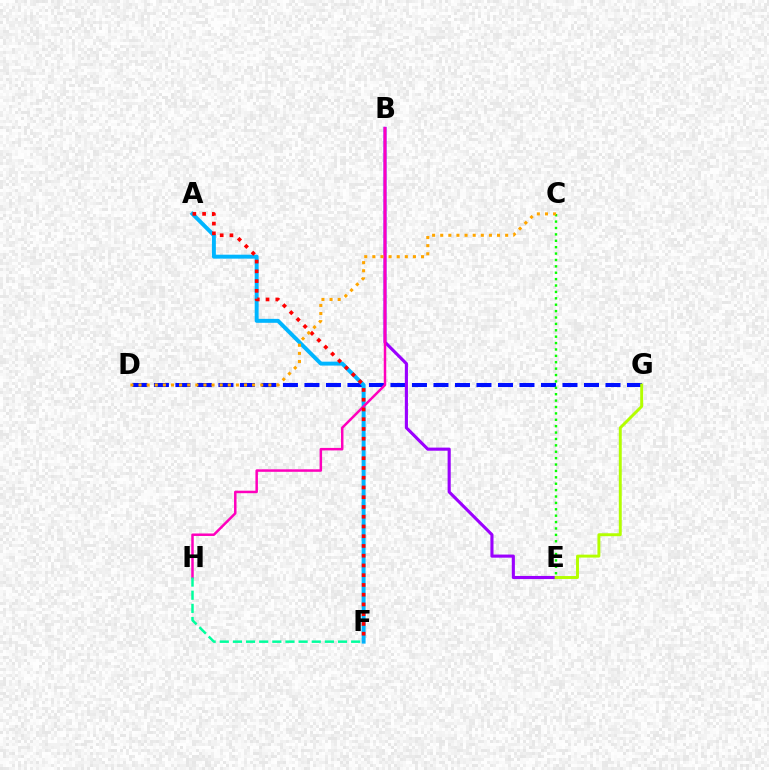{('D', 'G'): [{'color': '#0010ff', 'line_style': 'dashed', 'thickness': 2.92}], ('C', 'E'): [{'color': '#08ff00', 'line_style': 'dotted', 'thickness': 1.74}], ('A', 'F'): [{'color': '#00b5ff', 'line_style': 'solid', 'thickness': 2.84}, {'color': '#ff0000', 'line_style': 'dotted', 'thickness': 2.65}], ('B', 'E'): [{'color': '#9b00ff', 'line_style': 'solid', 'thickness': 2.24}], ('B', 'H'): [{'color': '#ff00bd', 'line_style': 'solid', 'thickness': 1.8}], ('F', 'H'): [{'color': '#00ff9d', 'line_style': 'dashed', 'thickness': 1.78}], ('E', 'G'): [{'color': '#b3ff00', 'line_style': 'solid', 'thickness': 2.11}], ('C', 'D'): [{'color': '#ffa500', 'line_style': 'dotted', 'thickness': 2.2}]}